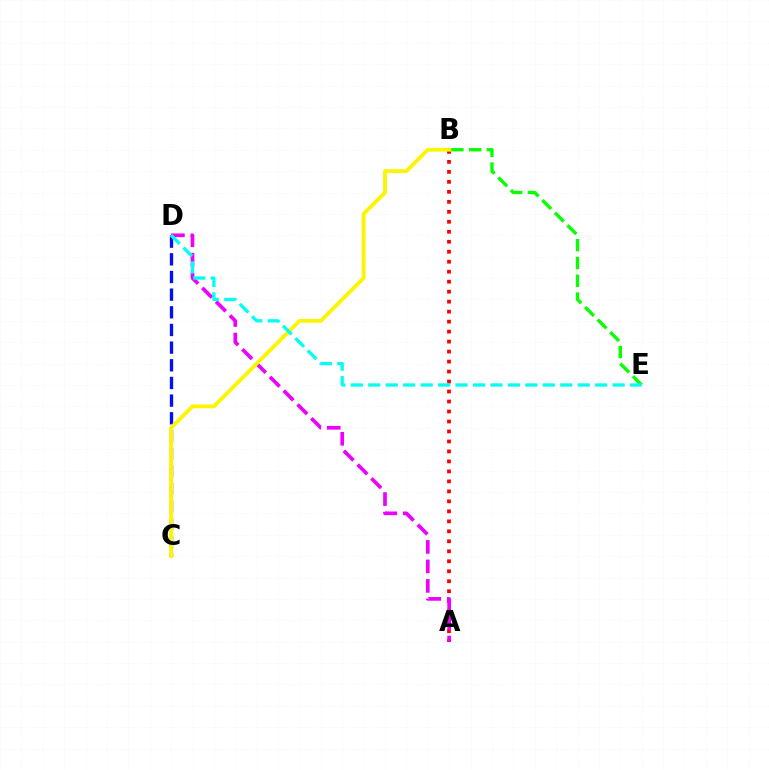{('C', 'D'): [{'color': '#0010ff', 'line_style': 'dashed', 'thickness': 2.4}], ('A', 'B'): [{'color': '#ff0000', 'line_style': 'dotted', 'thickness': 2.71}], ('A', 'D'): [{'color': '#ee00ff', 'line_style': 'dashed', 'thickness': 2.65}], ('B', 'C'): [{'color': '#fcf500', 'line_style': 'solid', 'thickness': 2.75}], ('B', 'E'): [{'color': '#08ff00', 'line_style': 'dashed', 'thickness': 2.42}], ('D', 'E'): [{'color': '#00fff6', 'line_style': 'dashed', 'thickness': 2.37}]}